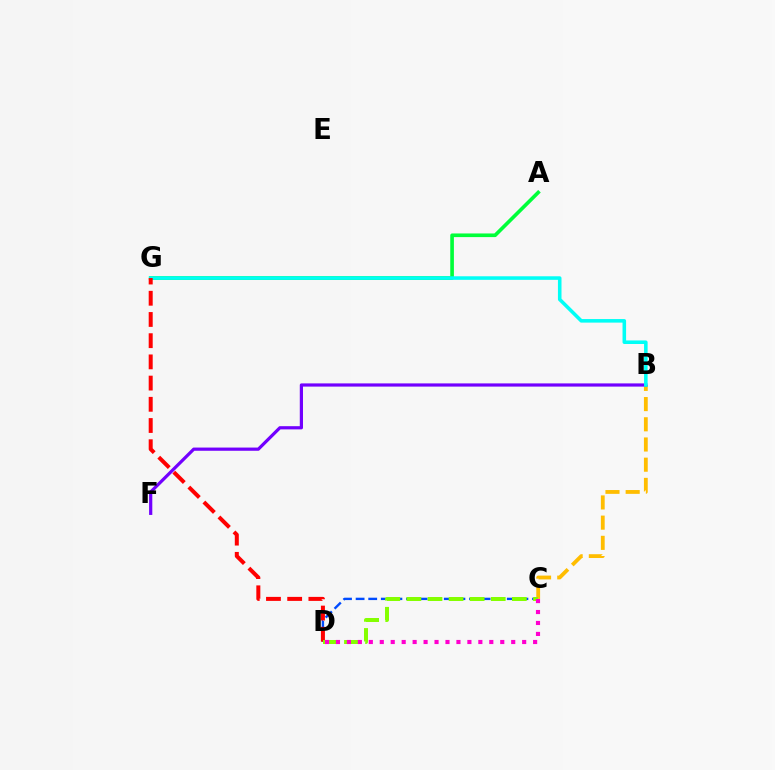{('C', 'D'): [{'color': '#004bff', 'line_style': 'dashed', 'thickness': 1.71}, {'color': '#84ff00', 'line_style': 'dashed', 'thickness': 2.87}, {'color': '#ff00cf', 'line_style': 'dotted', 'thickness': 2.98}], ('A', 'G'): [{'color': '#00ff39', 'line_style': 'solid', 'thickness': 2.62}], ('B', 'C'): [{'color': '#ffbd00', 'line_style': 'dashed', 'thickness': 2.74}], ('B', 'F'): [{'color': '#7200ff', 'line_style': 'solid', 'thickness': 2.31}], ('B', 'G'): [{'color': '#00fff6', 'line_style': 'solid', 'thickness': 2.56}], ('D', 'G'): [{'color': '#ff0000', 'line_style': 'dashed', 'thickness': 2.88}]}